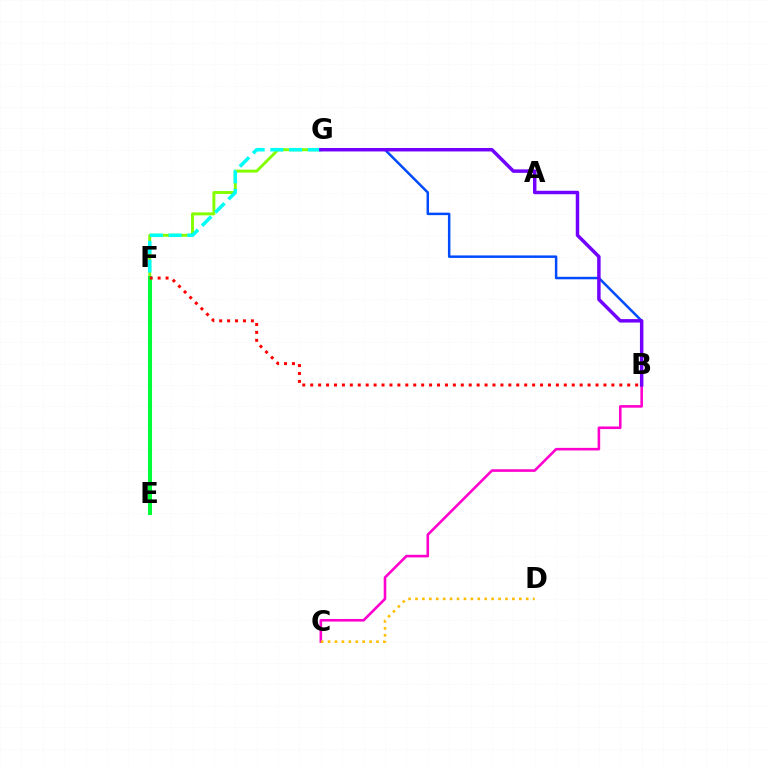{('B', 'G'): [{'color': '#004bff', 'line_style': 'solid', 'thickness': 1.79}, {'color': '#7200ff', 'line_style': 'solid', 'thickness': 2.5}], ('F', 'G'): [{'color': '#84ff00', 'line_style': 'solid', 'thickness': 2.1}, {'color': '#00fff6', 'line_style': 'dashed', 'thickness': 2.54}], ('B', 'C'): [{'color': '#ff00cf', 'line_style': 'solid', 'thickness': 1.87}], ('E', 'F'): [{'color': '#00ff39', 'line_style': 'solid', 'thickness': 2.94}], ('C', 'D'): [{'color': '#ffbd00', 'line_style': 'dotted', 'thickness': 1.88}], ('B', 'F'): [{'color': '#ff0000', 'line_style': 'dotted', 'thickness': 2.15}]}